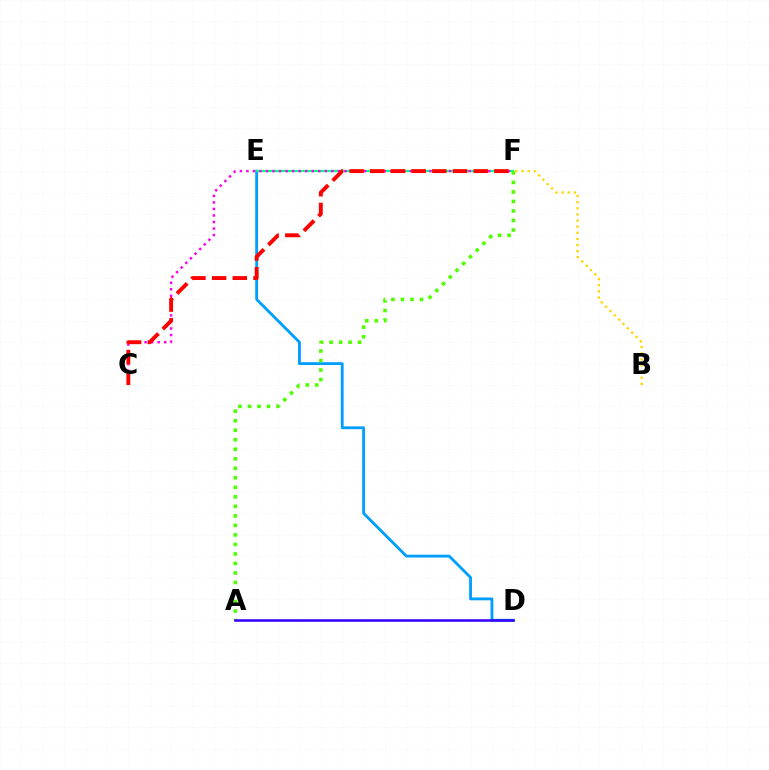{('D', 'E'): [{'color': '#009eff', 'line_style': 'solid', 'thickness': 2.04}], ('E', 'F'): [{'color': '#00ff86', 'line_style': 'solid', 'thickness': 1.61}], ('C', 'F'): [{'color': '#ff00ed', 'line_style': 'dotted', 'thickness': 1.78}, {'color': '#ff0000', 'line_style': 'dashed', 'thickness': 2.81}], ('B', 'F'): [{'color': '#ffd500', 'line_style': 'dotted', 'thickness': 1.66}], ('A', 'F'): [{'color': '#4fff00', 'line_style': 'dotted', 'thickness': 2.59}], ('A', 'D'): [{'color': '#3700ff', 'line_style': 'solid', 'thickness': 1.85}]}